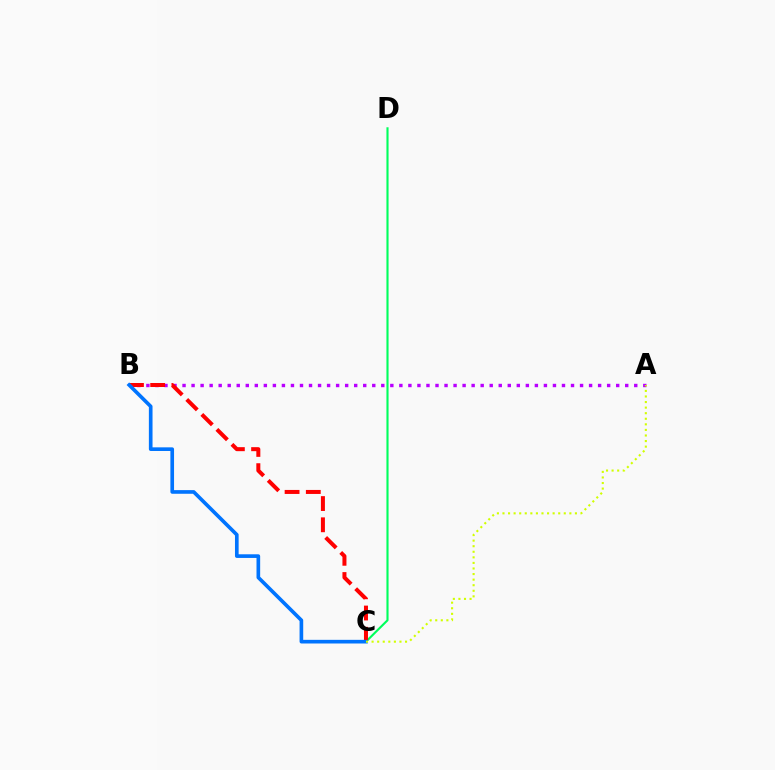{('C', 'D'): [{'color': '#00ff5c', 'line_style': 'solid', 'thickness': 1.53}], ('A', 'B'): [{'color': '#b900ff', 'line_style': 'dotted', 'thickness': 2.45}], ('B', 'C'): [{'color': '#ff0000', 'line_style': 'dashed', 'thickness': 2.88}, {'color': '#0074ff', 'line_style': 'solid', 'thickness': 2.63}], ('A', 'C'): [{'color': '#d1ff00', 'line_style': 'dotted', 'thickness': 1.51}]}